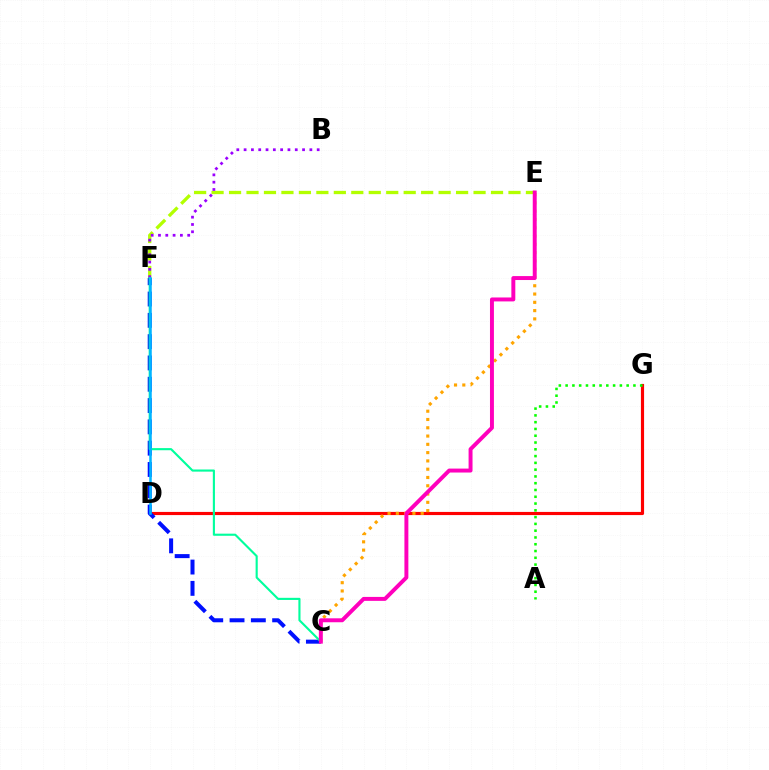{('D', 'G'): [{'color': '#ff0000', 'line_style': 'solid', 'thickness': 2.27}], ('C', 'E'): [{'color': '#ffa500', 'line_style': 'dotted', 'thickness': 2.25}, {'color': '#ff00bd', 'line_style': 'solid', 'thickness': 2.84}], ('C', 'F'): [{'color': '#0010ff', 'line_style': 'dashed', 'thickness': 2.89}, {'color': '#00ff9d', 'line_style': 'solid', 'thickness': 1.53}], ('E', 'F'): [{'color': '#b3ff00', 'line_style': 'dashed', 'thickness': 2.37}], ('B', 'F'): [{'color': '#9b00ff', 'line_style': 'dotted', 'thickness': 1.99}], ('D', 'F'): [{'color': '#00b5ff', 'line_style': 'solid', 'thickness': 1.81}], ('A', 'G'): [{'color': '#08ff00', 'line_style': 'dotted', 'thickness': 1.84}]}